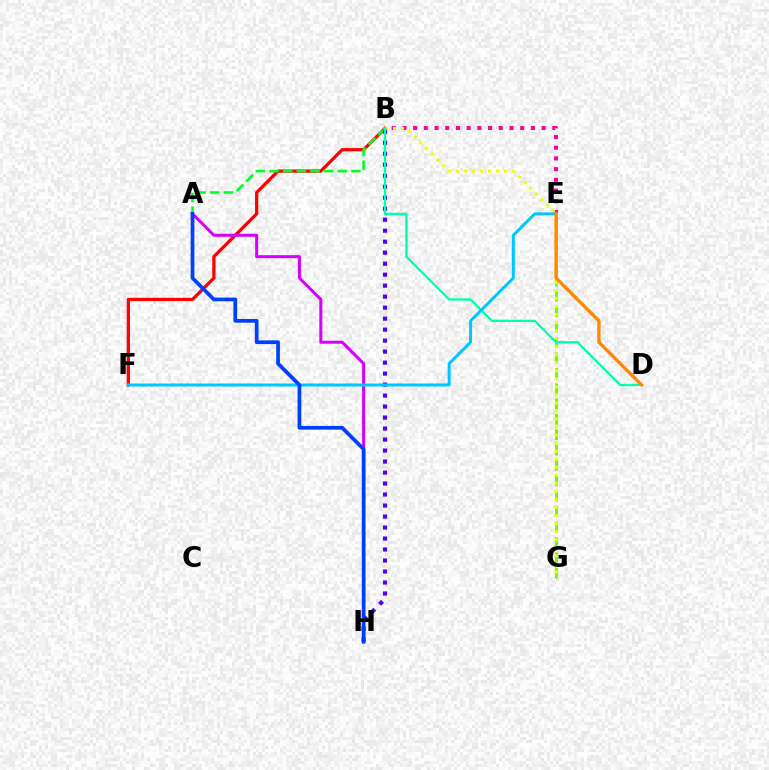{('B', 'E'): [{'color': '#ff00a0', 'line_style': 'dotted', 'thickness': 2.91}], ('E', 'G'): [{'color': '#66ff00', 'line_style': 'dashed', 'thickness': 2.09}], ('B', 'F'): [{'color': '#ff0000', 'line_style': 'solid', 'thickness': 2.34}], ('A', 'B'): [{'color': '#00ff27', 'line_style': 'dashed', 'thickness': 1.85}], ('B', 'G'): [{'color': '#eeff00', 'line_style': 'dotted', 'thickness': 2.19}], ('A', 'H'): [{'color': '#d600ff', 'line_style': 'solid', 'thickness': 2.18}, {'color': '#003fff', 'line_style': 'solid', 'thickness': 2.68}], ('B', 'H'): [{'color': '#4f00ff', 'line_style': 'dotted', 'thickness': 2.99}], ('B', 'D'): [{'color': '#00ffaf', 'line_style': 'solid', 'thickness': 1.64}], ('E', 'F'): [{'color': '#00c7ff', 'line_style': 'solid', 'thickness': 2.16}], ('D', 'E'): [{'color': '#ff8800', 'line_style': 'solid', 'thickness': 2.39}]}